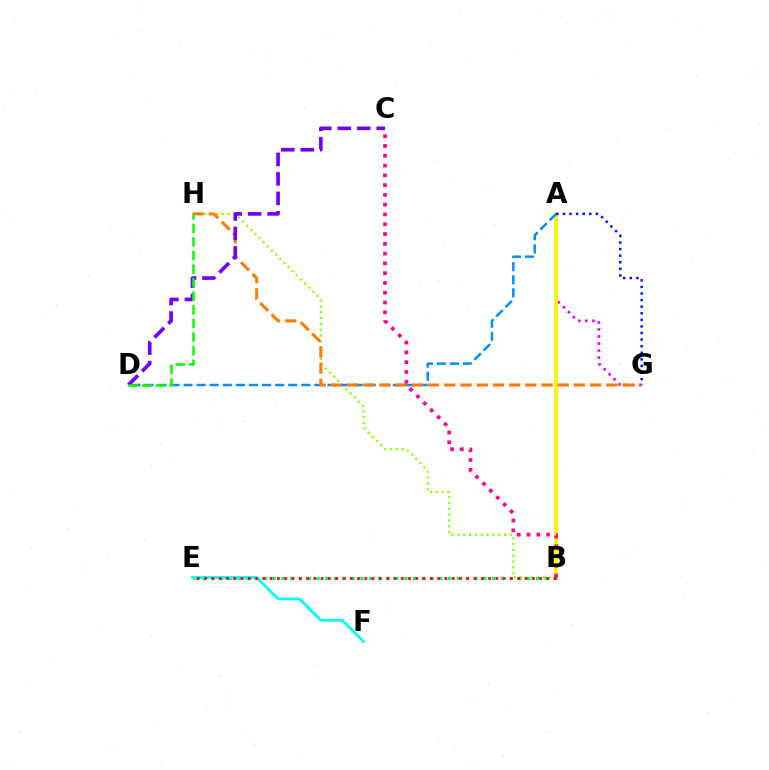{('B', 'H'): [{'color': '#84ff00', 'line_style': 'dotted', 'thickness': 1.59}], ('A', 'G'): [{'color': '#ee00ff', 'line_style': 'dotted', 'thickness': 1.91}, {'color': '#0010ff', 'line_style': 'dotted', 'thickness': 1.79}], ('A', 'B'): [{'color': '#fcf500', 'line_style': 'solid', 'thickness': 2.7}], ('A', 'D'): [{'color': '#008cff', 'line_style': 'dashed', 'thickness': 1.78}], ('B', 'E'): [{'color': '#00ff74', 'line_style': 'dotted', 'thickness': 2.38}, {'color': '#ff0000', 'line_style': 'dotted', 'thickness': 1.98}], ('E', 'F'): [{'color': '#00fff6', 'line_style': 'solid', 'thickness': 2.0}], ('G', 'H'): [{'color': '#ff7c00', 'line_style': 'dashed', 'thickness': 2.2}], ('C', 'D'): [{'color': '#7200ff', 'line_style': 'dashed', 'thickness': 2.64}], ('B', 'C'): [{'color': '#ff0094', 'line_style': 'dotted', 'thickness': 2.66}], ('D', 'H'): [{'color': '#08ff00', 'line_style': 'dashed', 'thickness': 1.85}]}